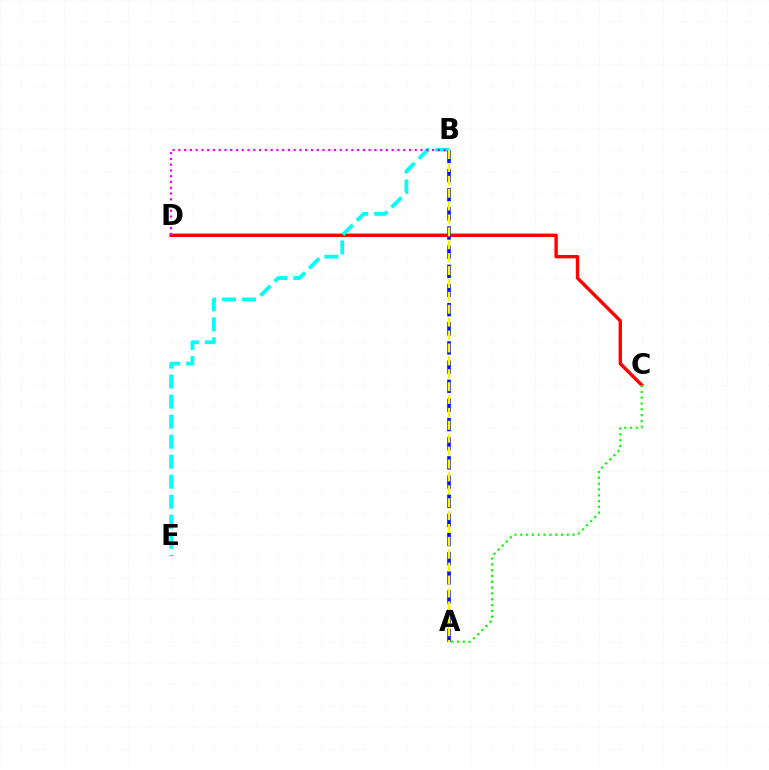{('C', 'D'): [{'color': '#ff0000', 'line_style': 'solid', 'thickness': 2.44}], ('B', 'E'): [{'color': '#00fff6', 'line_style': 'dashed', 'thickness': 2.72}], ('B', 'D'): [{'color': '#ee00ff', 'line_style': 'dotted', 'thickness': 1.57}], ('A', 'C'): [{'color': '#08ff00', 'line_style': 'dotted', 'thickness': 1.58}], ('A', 'B'): [{'color': '#0010ff', 'line_style': 'dashed', 'thickness': 2.6}, {'color': '#fcf500', 'line_style': 'dashed', 'thickness': 1.75}]}